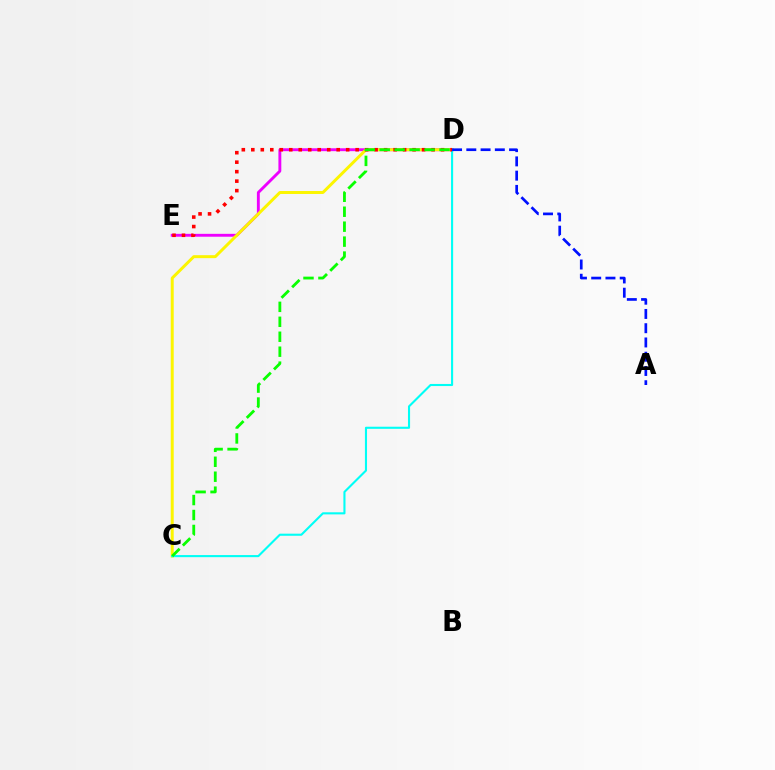{('D', 'E'): [{'color': '#ee00ff', 'line_style': 'solid', 'thickness': 2.08}, {'color': '#ff0000', 'line_style': 'dotted', 'thickness': 2.58}], ('C', 'D'): [{'color': '#fcf500', 'line_style': 'solid', 'thickness': 2.14}, {'color': '#00fff6', 'line_style': 'solid', 'thickness': 1.51}, {'color': '#08ff00', 'line_style': 'dashed', 'thickness': 2.03}], ('A', 'D'): [{'color': '#0010ff', 'line_style': 'dashed', 'thickness': 1.94}]}